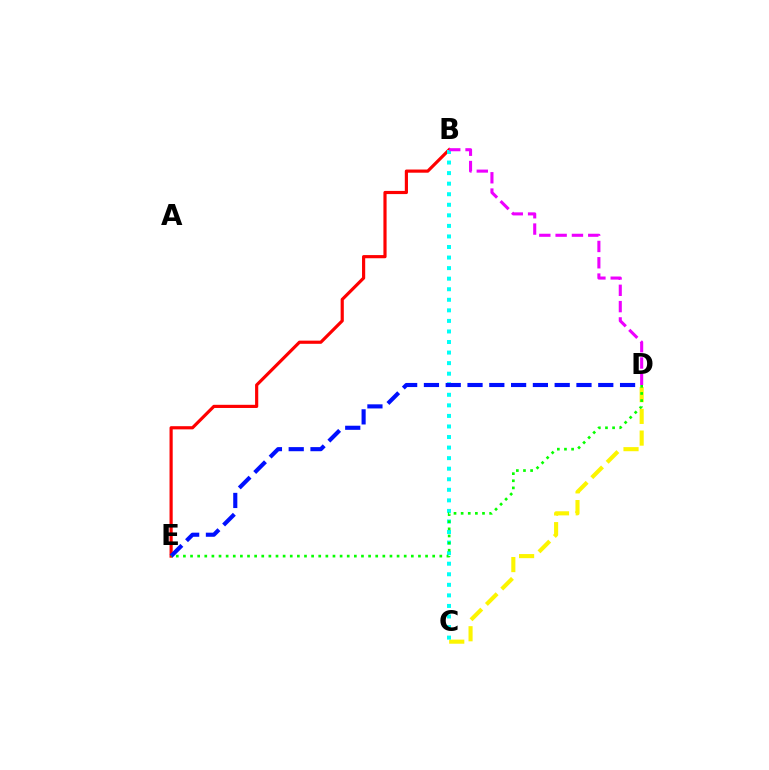{('B', 'E'): [{'color': '#ff0000', 'line_style': 'solid', 'thickness': 2.28}], ('C', 'D'): [{'color': '#fcf500', 'line_style': 'dashed', 'thickness': 2.95}], ('B', 'C'): [{'color': '#00fff6', 'line_style': 'dotted', 'thickness': 2.87}], ('D', 'E'): [{'color': '#0010ff', 'line_style': 'dashed', 'thickness': 2.96}, {'color': '#08ff00', 'line_style': 'dotted', 'thickness': 1.94}], ('B', 'D'): [{'color': '#ee00ff', 'line_style': 'dashed', 'thickness': 2.22}]}